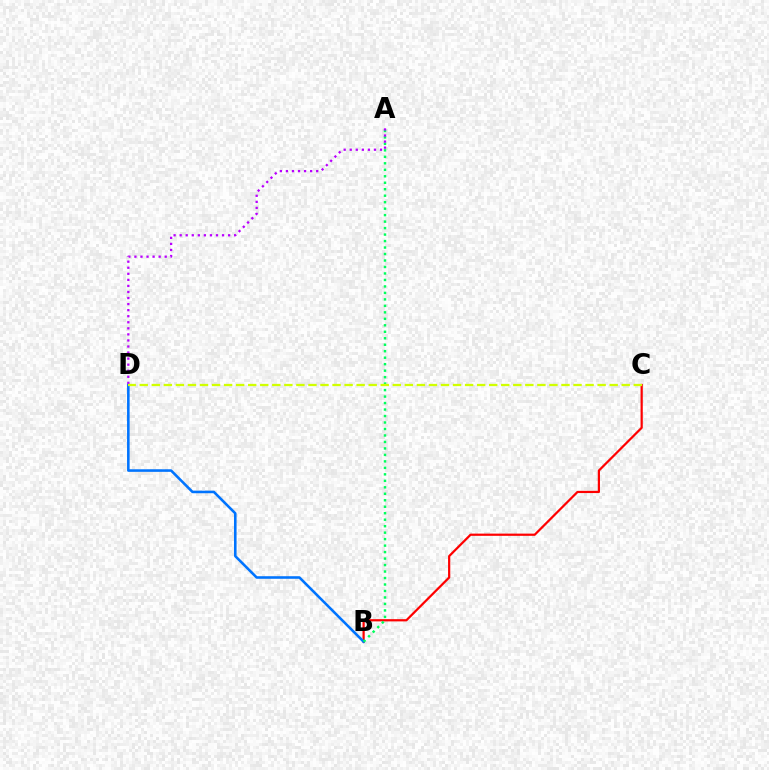{('B', 'C'): [{'color': '#ff0000', 'line_style': 'solid', 'thickness': 1.6}], ('B', 'D'): [{'color': '#0074ff', 'line_style': 'solid', 'thickness': 1.86}], ('A', 'B'): [{'color': '#00ff5c', 'line_style': 'dotted', 'thickness': 1.76}], ('A', 'D'): [{'color': '#b900ff', 'line_style': 'dotted', 'thickness': 1.65}], ('C', 'D'): [{'color': '#d1ff00', 'line_style': 'dashed', 'thickness': 1.64}]}